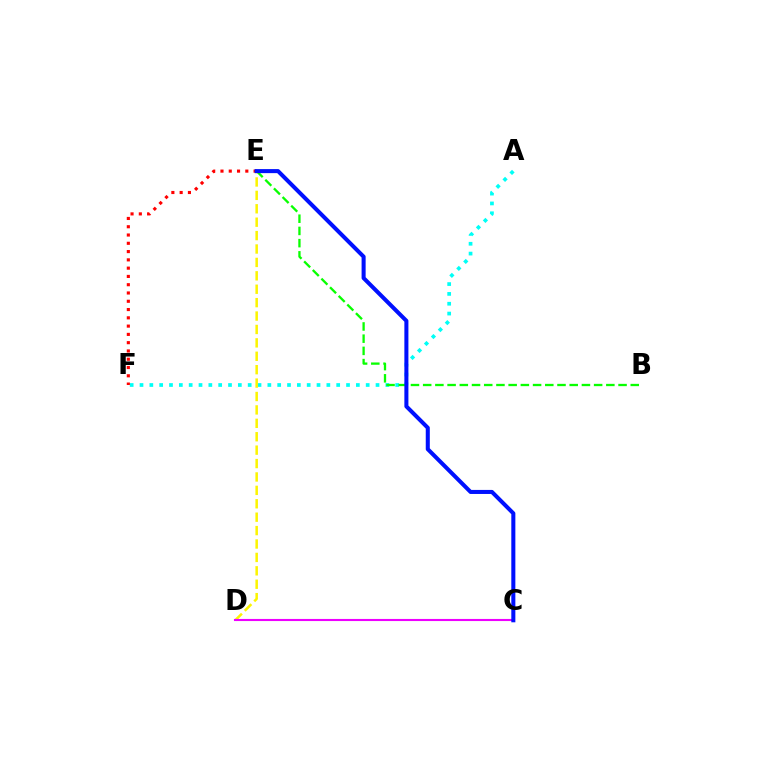{('A', 'F'): [{'color': '#00fff6', 'line_style': 'dotted', 'thickness': 2.67}], ('B', 'E'): [{'color': '#08ff00', 'line_style': 'dashed', 'thickness': 1.66}], ('E', 'F'): [{'color': '#ff0000', 'line_style': 'dotted', 'thickness': 2.25}], ('D', 'E'): [{'color': '#fcf500', 'line_style': 'dashed', 'thickness': 1.82}], ('C', 'D'): [{'color': '#ee00ff', 'line_style': 'solid', 'thickness': 1.52}], ('C', 'E'): [{'color': '#0010ff', 'line_style': 'solid', 'thickness': 2.91}]}